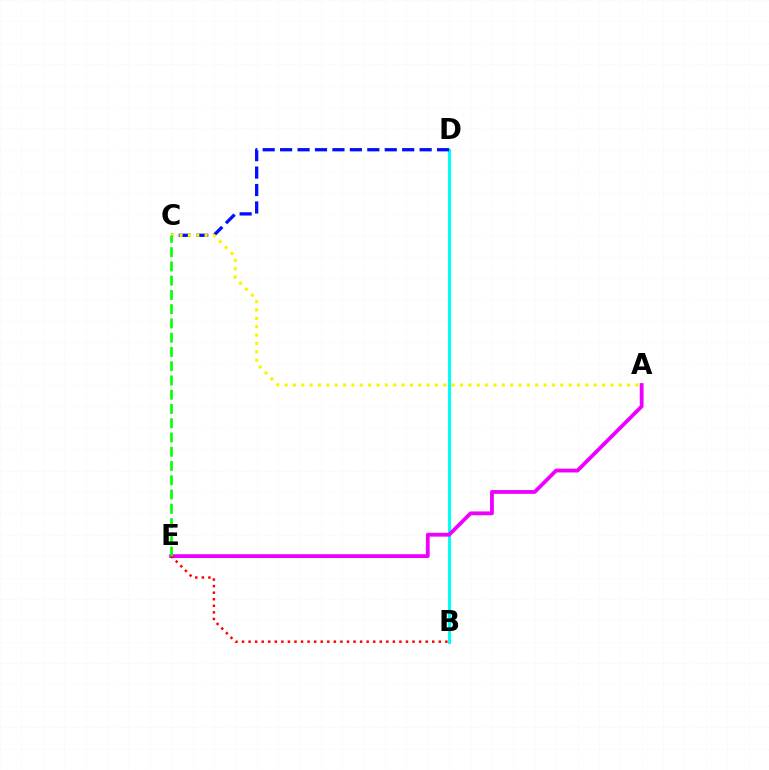{('B', 'D'): [{'color': '#00fff6', 'line_style': 'solid', 'thickness': 2.24}], ('C', 'D'): [{'color': '#0010ff', 'line_style': 'dashed', 'thickness': 2.37}], ('A', 'E'): [{'color': '#ee00ff', 'line_style': 'solid', 'thickness': 2.74}], ('B', 'E'): [{'color': '#ff0000', 'line_style': 'dotted', 'thickness': 1.78}], ('A', 'C'): [{'color': '#fcf500', 'line_style': 'dotted', 'thickness': 2.27}], ('C', 'E'): [{'color': '#08ff00', 'line_style': 'dashed', 'thickness': 1.94}]}